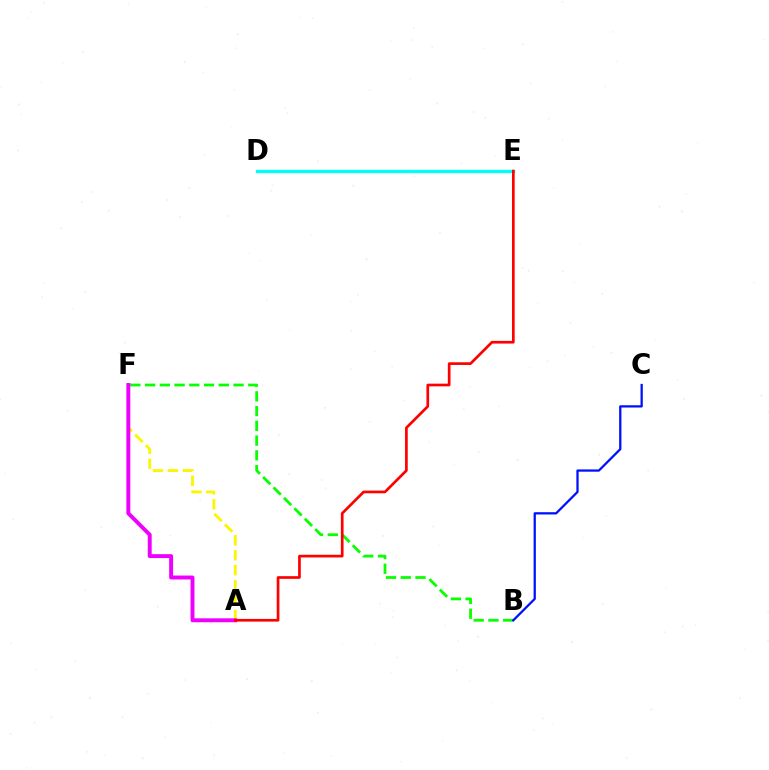{('D', 'E'): [{'color': '#00fff6', 'line_style': 'solid', 'thickness': 2.38}], ('B', 'F'): [{'color': '#08ff00', 'line_style': 'dashed', 'thickness': 2.0}], ('B', 'C'): [{'color': '#0010ff', 'line_style': 'solid', 'thickness': 1.63}], ('A', 'F'): [{'color': '#fcf500', 'line_style': 'dashed', 'thickness': 2.03}, {'color': '#ee00ff', 'line_style': 'solid', 'thickness': 2.83}], ('A', 'E'): [{'color': '#ff0000', 'line_style': 'solid', 'thickness': 1.94}]}